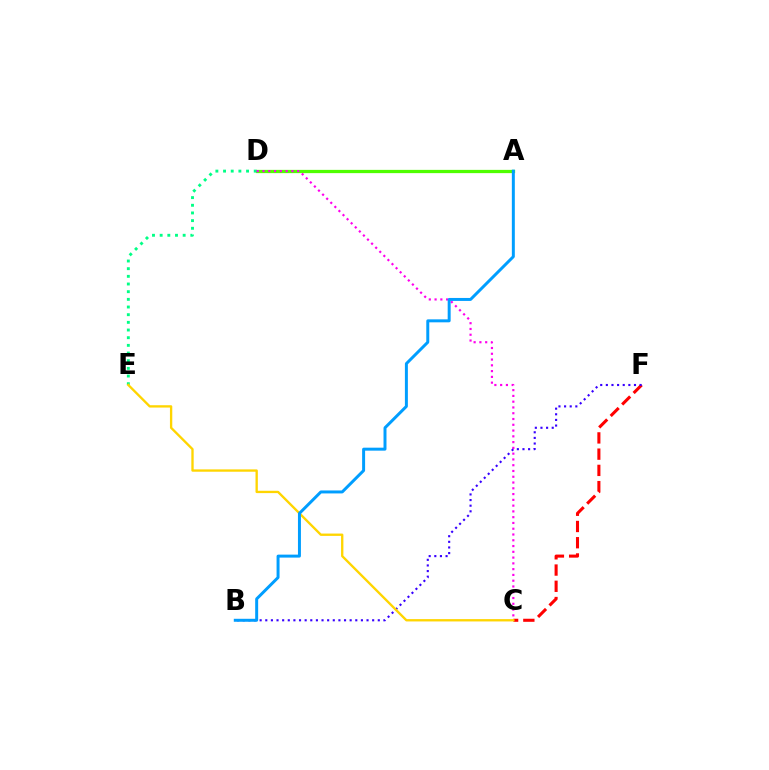{('C', 'F'): [{'color': '#ff0000', 'line_style': 'dashed', 'thickness': 2.21}], ('A', 'D'): [{'color': '#4fff00', 'line_style': 'solid', 'thickness': 2.35}], ('D', 'E'): [{'color': '#00ff86', 'line_style': 'dotted', 'thickness': 2.08}], ('C', 'D'): [{'color': '#ff00ed', 'line_style': 'dotted', 'thickness': 1.57}], ('B', 'F'): [{'color': '#3700ff', 'line_style': 'dotted', 'thickness': 1.53}], ('C', 'E'): [{'color': '#ffd500', 'line_style': 'solid', 'thickness': 1.68}], ('A', 'B'): [{'color': '#009eff', 'line_style': 'solid', 'thickness': 2.14}]}